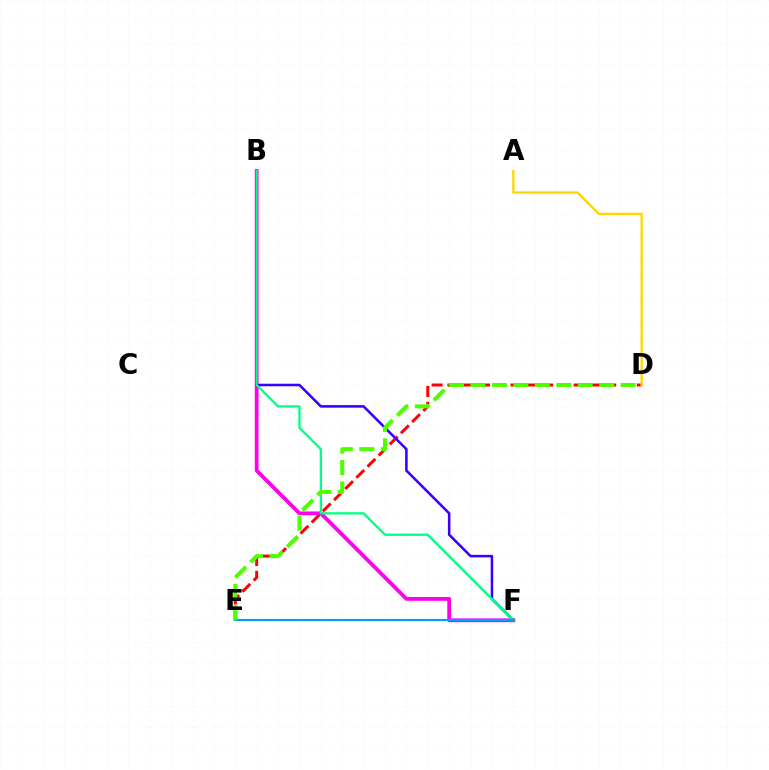{('D', 'E'): [{'color': '#ff0000', 'line_style': 'dashed', 'thickness': 2.14}, {'color': '#4fff00', 'line_style': 'dashed', 'thickness': 2.92}], ('B', 'F'): [{'color': '#ff00ed', 'line_style': 'solid', 'thickness': 2.72}, {'color': '#3700ff', 'line_style': 'solid', 'thickness': 1.83}, {'color': '#00ff86', 'line_style': 'solid', 'thickness': 1.67}], ('E', 'F'): [{'color': '#009eff', 'line_style': 'solid', 'thickness': 1.54}], ('A', 'D'): [{'color': '#ffd500', 'line_style': 'solid', 'thickness': 1.68}]}